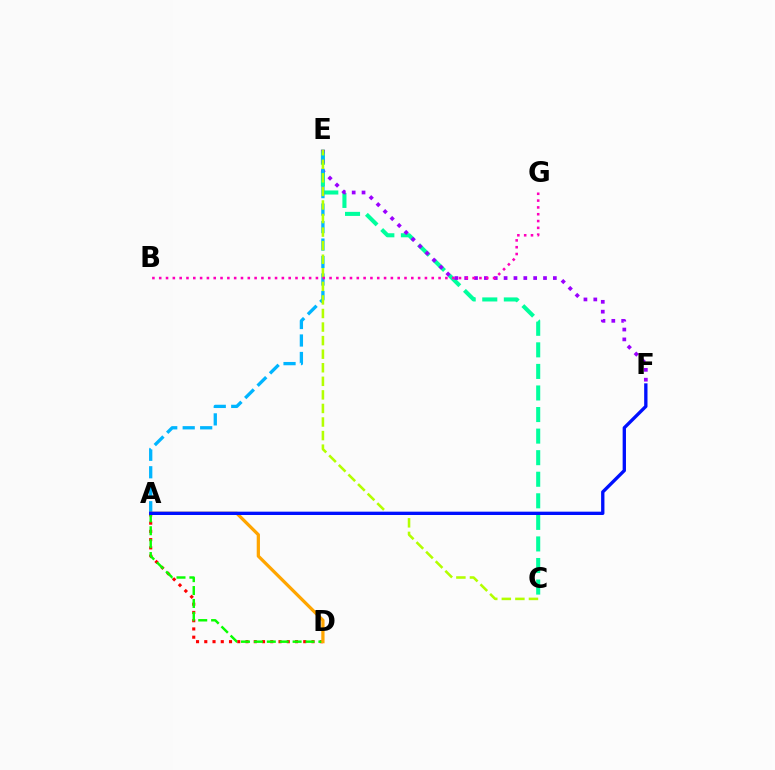{('C', 'E'): [{'color': '#00ff9d', 'line_style': 'dashed', 'thickness': 2.93}, {'color': '#b3ff00', 'line_style': 'dashed', 'thickness': 1.84}], ('A', 'D'): [{'color': '#ff0000', 'line_style': 'dotted', 'thickness': 2.24}, {'color': '#08ff00', 'line_style': 'dashed', 'thickness': 1.75}, {'color': '#ffa500', 'line_style': 'solid', 'thickness': 2.34}], ('E', 'F'): [{'color': '#9b00ff', 'line_style': 'dotted', 'thickness': 2.68}], ('A', 'E'): [{'color': '#00b5ff', 'line_style': 'dashed', 'thickness': 2.37}], ('A', 'F'): [{'color': '#0010ff', 'line_style': 'solid', 'thickness': 2.4}], ('B', 'G'): [{'color': '#ff00bd', 'line_style': 'dotted', 'thickness': 1.85}]}